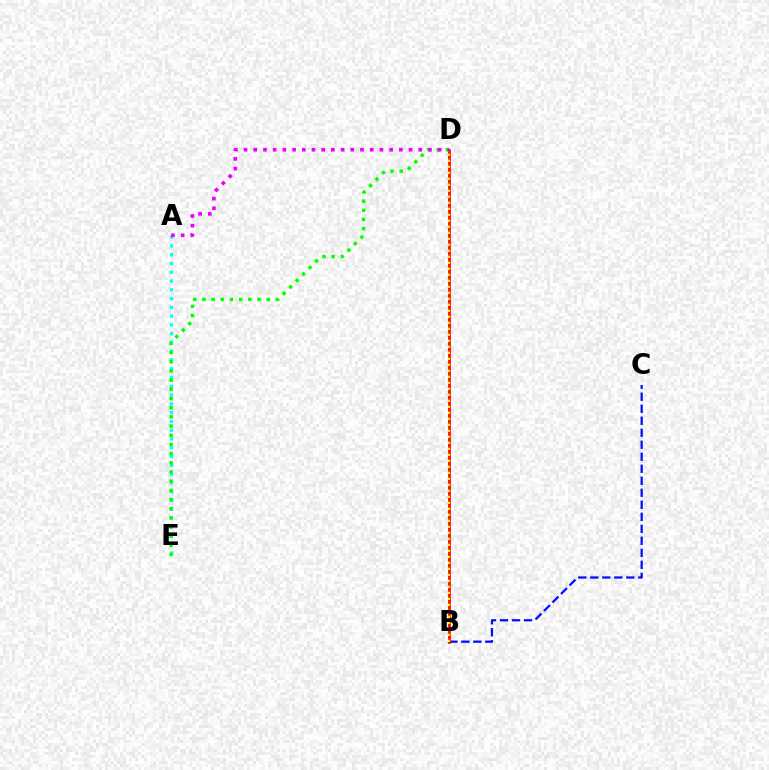{('A', 'E'): [{'color': '#00fff6', 'line_style': 'dotted', 'thickness': 2.38}], ('B', 'C'): [{'color': '#0010ff', 'line_style': 'dashed', 'thickness': 1.63}], ('B', 'D'): [{'color': '#ff0000', 'line_style': 'solid', 'thickness': 1.95}, {'color': '#fcf500', 'line_style': 'dotted', 'thickness': 1.63}], ('D', 'E'): [{'color': '#08ff00', 'line_style': 'dotted', 'thickness': 2.49}], ('A', 'D'): [{'color': '#ee00ff', 'line_style': 'dotted', 'thickness': 2.64}]}